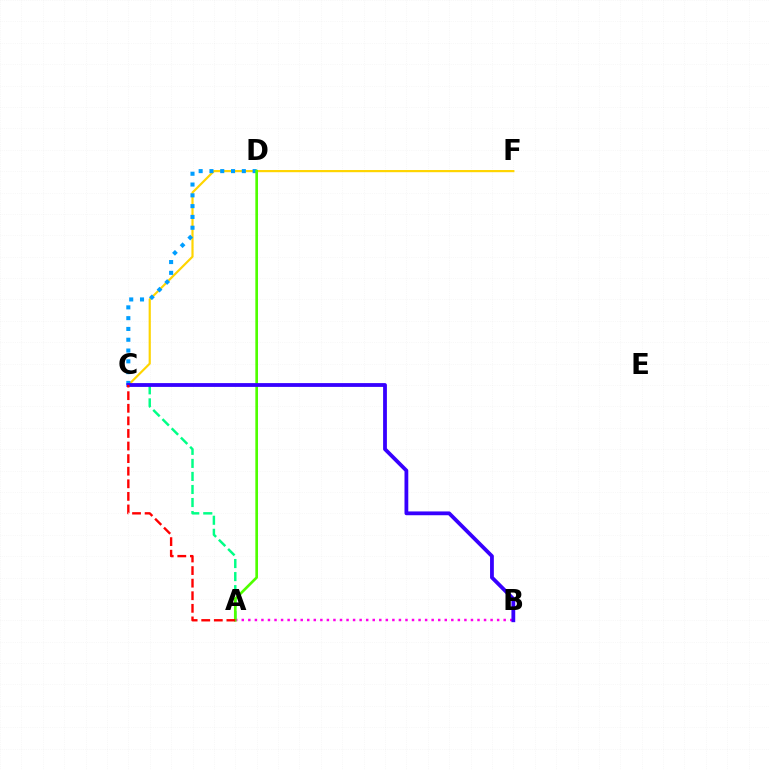{('A', 'C'): [{'color': '#00ff86', 'line_style': 'dashed', 'thickness': 1.77}, {'color': '#ff0000', 'line_style': 'dashed', 'thickness': 1.71}], ('C', 'F'): [{'color': '#ffd500', 'line_style': 'solid', 'thickness': 1.57}], ('A', 'B'): [{'color': '#ff00ed', 'line_style': 'dotted', 'thickness': 1.78}], ('C', 'D'): [{'color': '#009eff', 'line_style': 'dotted', 'thickness': 2.93}], ('A', 'D'): [{'color': '#4fff00', 'line_style': 'solid', 'thickness': 1.91}], ('B', 'C'): [{'color': '#3700ff', 'line_style': 'solid', 'thickness': 2.73}]}